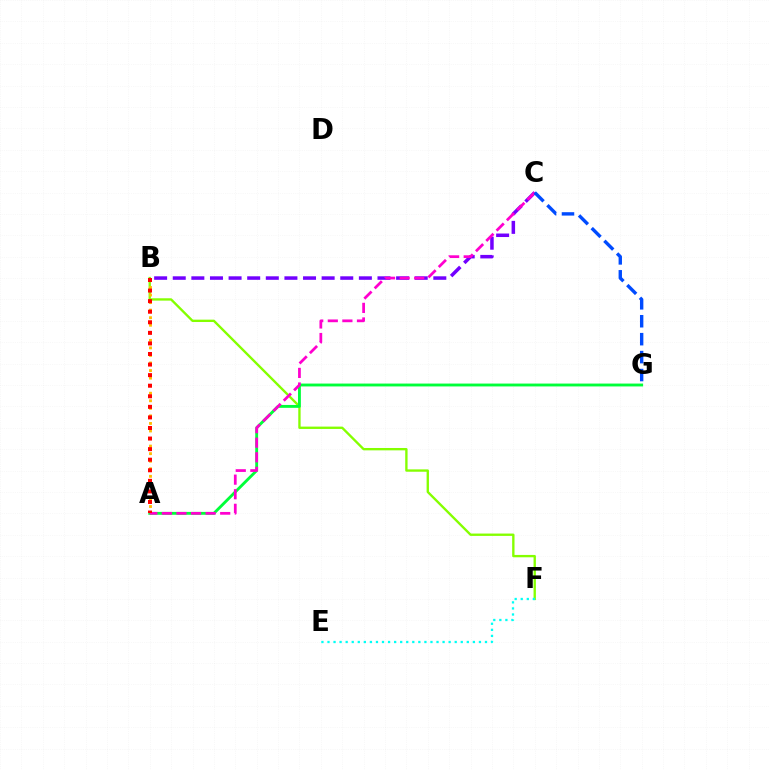{('B', 'F'): [{'color': '#84ff00', 'line_style': 'solid', 'thickness': 1.69}], ('B', 'C'): [{'color': '#7200ff', 'line_style': 'dashed', 'thickness': 2.53}], ('A', 'B'): [{'color': '#ffbd00', 'line_style': 'dotted', 'thickness': 2.05}, {'color': '#ff0000', 'line_style': 'dotted', 'thickness': 2.87}], ('A', 'G'): [{'color': '#00ff39', 'line_style': 'solid', 'thickness': 2.07}], ('A', 'C'): [{'color': '#ff00cf', 'line_style': 'dashed', 'thickness': 1.98}], ('E', 'F'): [{'color': '#00fff6', 'line_style': 'dotted', 'thickness': 1.65}], ('C', 'G'): [{'color': '#004bff', 'line_style': 'dashed', 'thickness': 2.44}]}